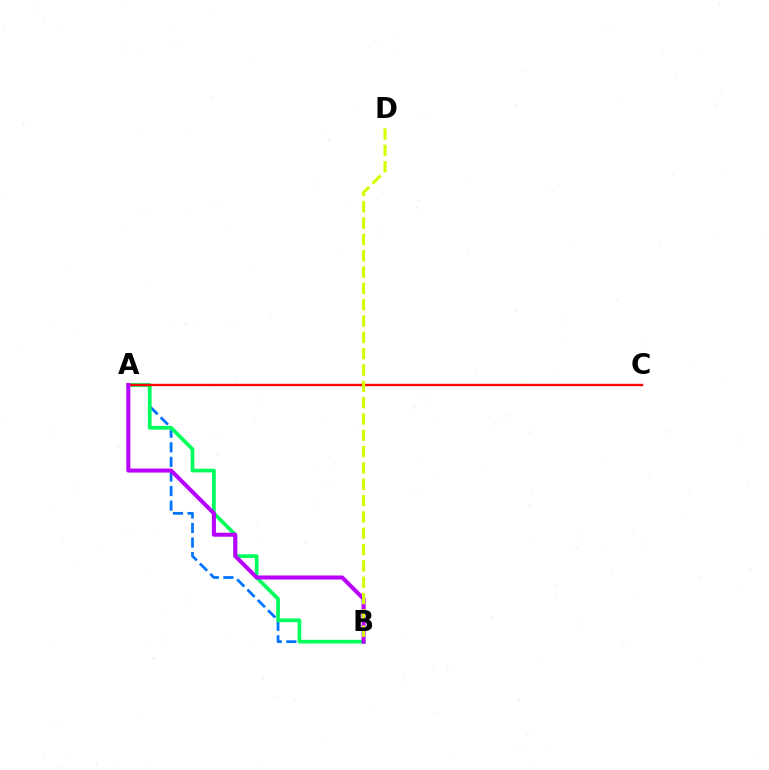{('A', 'B'): [{'color': '#0074ff', 'line_style': 'dashed', 'thickness': 1.98}, {'color': '#00ff5c', 'line_style': 'solid', 'thickness': 2.67}, {'color': '#b900ff', 'line_style': 'solid', 'thickness': 2.9}], ('A', 'C'): [{'color': '#ff0000', 'line_style': 'solid', 'thickness': 1.73}], ('B', 'D'): [{'color': '#d1ff00', 'line_style': 'dashed', 'thickness': 2.22}]}